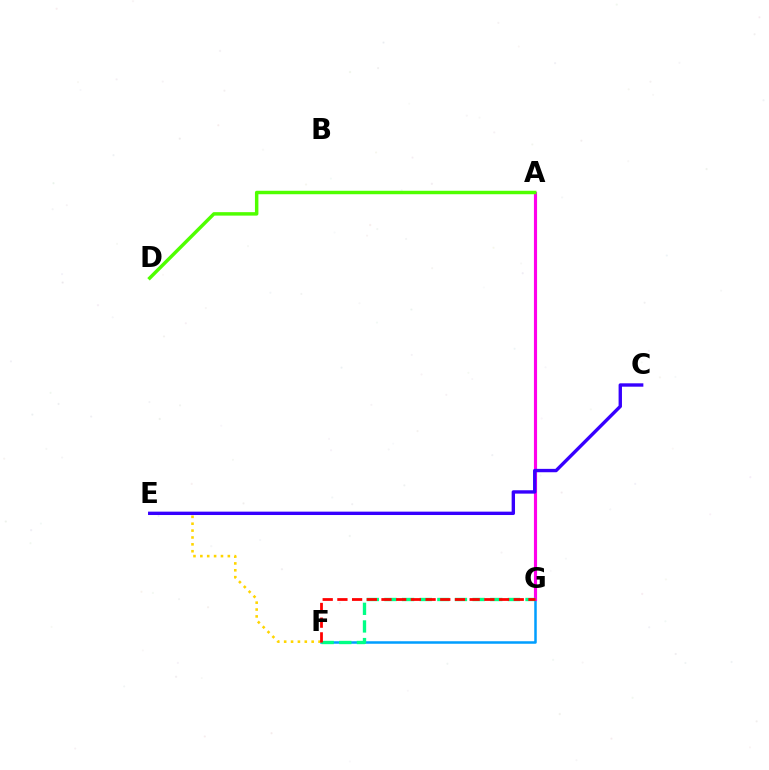{('F', 'G'): [{'color': '#009eff', 'line_style': 'solid', 'thickness': 1.81}, {'color': '#00ff86', 'line_style': 'dashed', 'thickness': 2.4}, {'color': '#ff0000', 'line_style': 'dashed', 'thickness': 2.0}], ('E', 'F'): [{'color': '#ffd500', 'line_style': 'dotted', 'thickness': 1.87}], ('A', 'G'): [{'color': '#ff00ed', 'line_style': 'solid', 'thickness': 2.26}], ('C', 'E'): [{'color': '#3700ff', 'line_style': 'solid', 'thickness': 2.43}], ('A', 'D'): [{'color': '#4fff00', 'line_style': 'solid', 'thickness': 2.49}]}